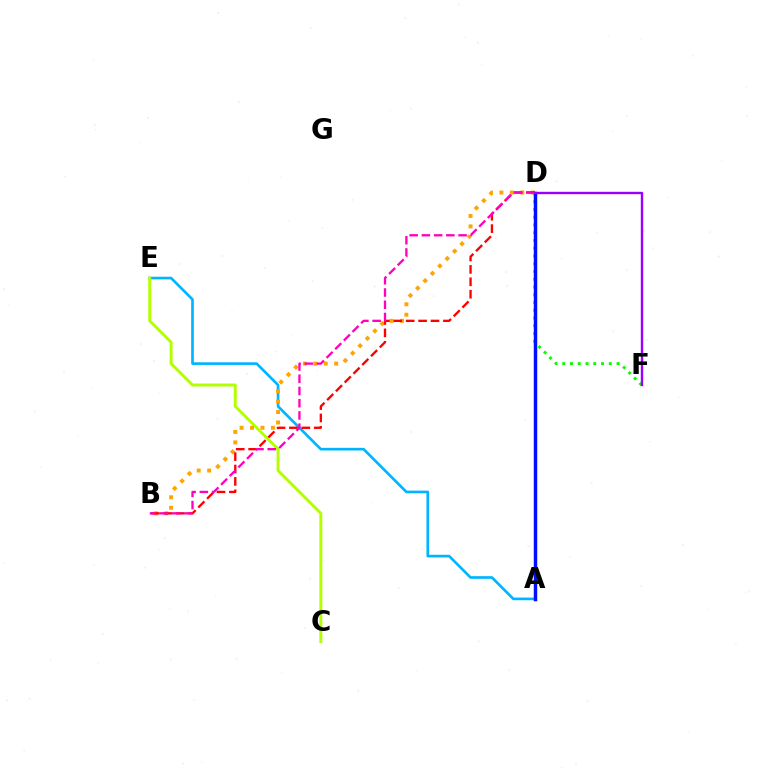{('A', 'E'): [{'color': '#00b5ff', 'line_style': 'solid', 'thickness': 1.92}], ('C', 'E'): [{'color': '#b3ff00', 'line_style': 'solid', 'thickness': 2.13}], ('B', 'D'): [{'color': '#ffa500', 'line_style': 'dotted', 'thickness': 2.84}, {'color': '#ff0000', 'line_style': 'dashed', 'thickness': 1.69}, {'color': '#ff00bd', 'line_style': 'dashed', 'thickness': 1.66}], ('D', 'F'): [{'color': '#08ff00', 'line_style': 'dotted', 'thickness': 2.11}, {'color': '#9b00ff', 'line_style': 'solid', 'thickness': 1.72}], ('A', 'D'): [{'color': '#00ff9d', 'line_style': 'solid', 'thickness': 2.08}, {'color': '#0010ff', 'line_style': 'solid', 'thickness': 2.49}]}